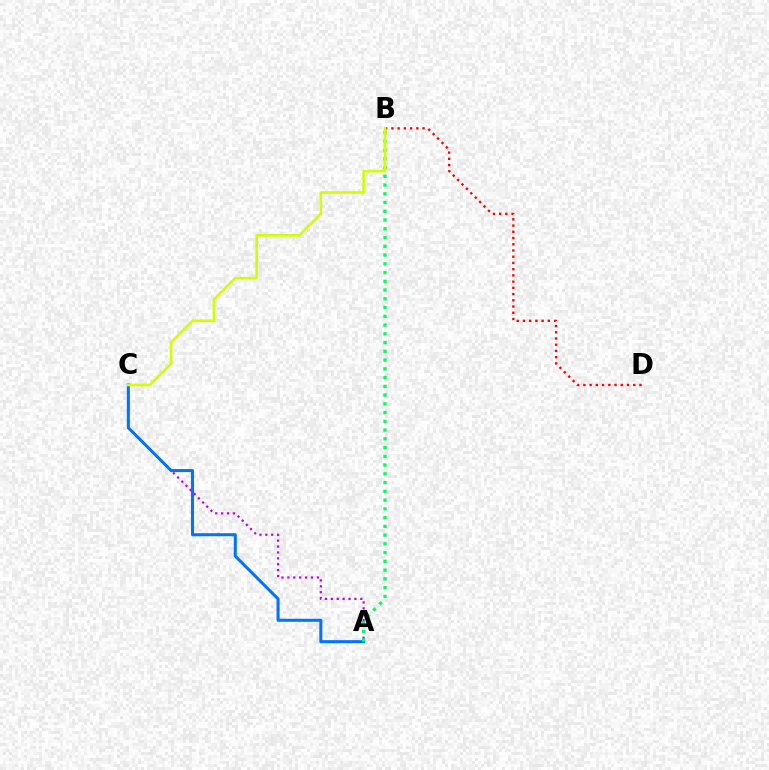{('A', 'C'): [{'color': '#b900ff', 'line_style': 'dotted', 'thickness': 1.6}, {'color': '#0074ff', 'line_style': 'solid', 'thickness': 2.19}], ('B', 'D'): [{'color': '#ff0000', 'line_style': 'dotted', 'thickness': 1.69}], ('A', 'B'): [{'color': '#00ff5c', 'line_style': 'dotted', 'thickness': 2.38}], ('B', 'C'): [{'color': '#d1ff00', 'line_style': 'solid', 'thickness': 1.87}]}